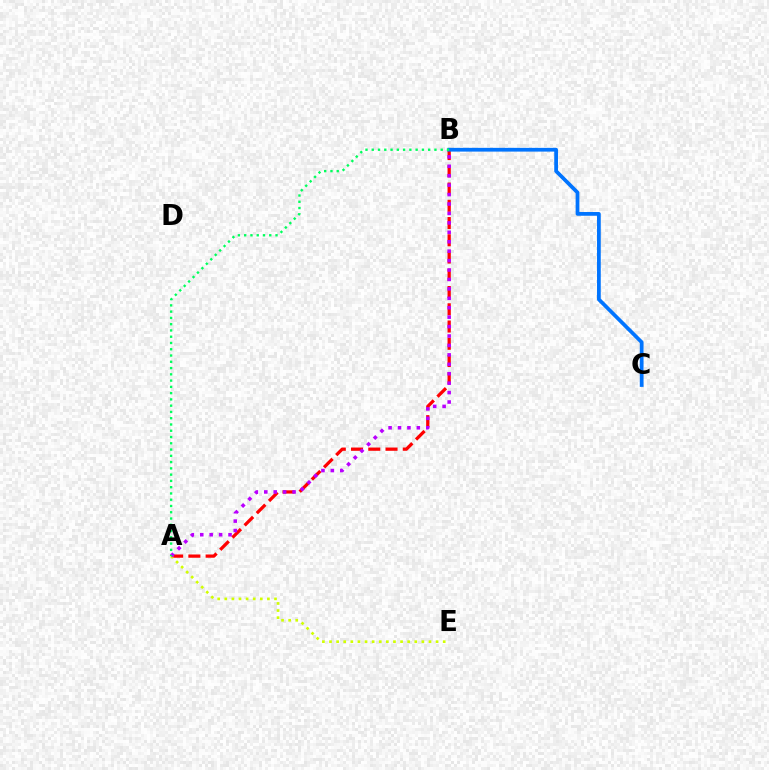{('A', 'B'): [{'color': '#ff0000', 'line_style': 'dashed', 'thickness': 2.34}, {'color': '#b900ff', 'line_style': 'dotted', 'thickness': 2.56}, {'color': '#00ff5c', 'line_style': 'dotted', 'thickness': 1.7}], ('B', 'C'): [{'color': '#0074ff', 'line_style': 'solid', 'thickness': 2.7}], ('A', 'E'): [{'color': '#d1ff00', 'line_style': 'dotted', 'thickness': 1.93}]}